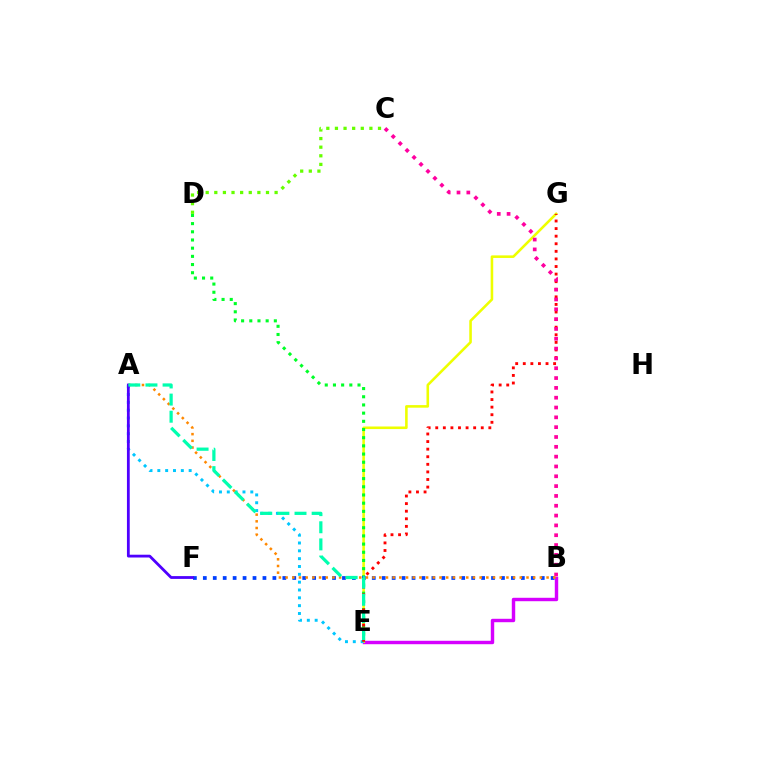{('B', 'E'): [{'color': '#d600ff', 'line_style': 'solid', 'thickness': 2.46}], ('E', 'G'): [{'color': '#eeff00', 'line_style': 'solid', 'thickness': 1.86}, {'color': '#ff0000', 'line_style': 'dotted', 'thickness': 2.06}], ('A', 'E'): [{'color': '#00c7ff', 'line_style': 'dotted', 'thickness': 2.13}, {'color': '#00ffaf', 'line_style': 'dashed', 'thickness': 2.33}], ('D', 'E'): [{'color': '#00ff27', 'line_style': 'dotted', 'thickness': 2.22}], ('B', 'F'): [{'color': '#003fff', 'line_style': 'dotted', 'thickness': 2.7}], ('B', 'C'): [{'color': '#ff00a0', 'line_style': 'dotted', 'thickness': 2.67}], ('A', 'B'): [{'color': '#ff8800', 'line_style': 'dotted', 'thickness': 1.82}], ('A', 'F'): [{'color': '#4f00ff', 'line_style': 'solid', 'thickness': 2.01}], ('C', 'D'): [{'color': '#66ff00', 'line_style': 'dotted', 'thickness': 2.34}]}